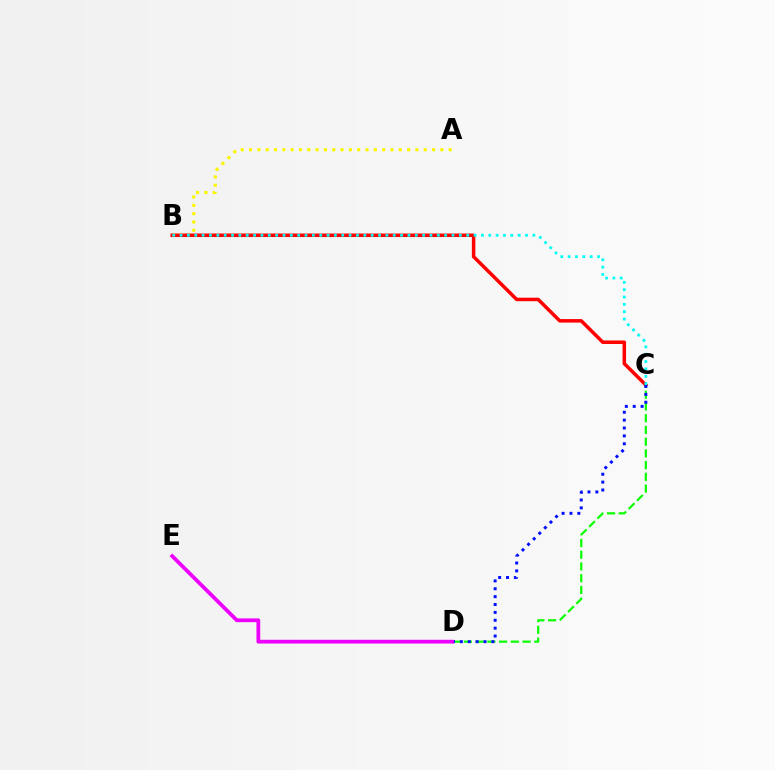{('C', 'D'): [{'color': '#08ff00', 'line_style': 'dashed', 'thickness': 1.59}, {'color': '#0010ff', 'line_style': 'dotted', 'thickness': 2.14}], ('A', 'B'): [{'color': '#fcf500', 'line_style': 'dotted', 'thickness': 2.26}], ('B', 'C'): [{'color': '#ff0000', 'line_style': 'solid', 'thickness': 2.52}, {'color': '#00fff6', 'line_style': 'dotted', 'thickness': 2.0}], ('D', 'E'): [{'color': '#ee00ff', 'line_style': 'solid', 'thickness': 2.7}]}